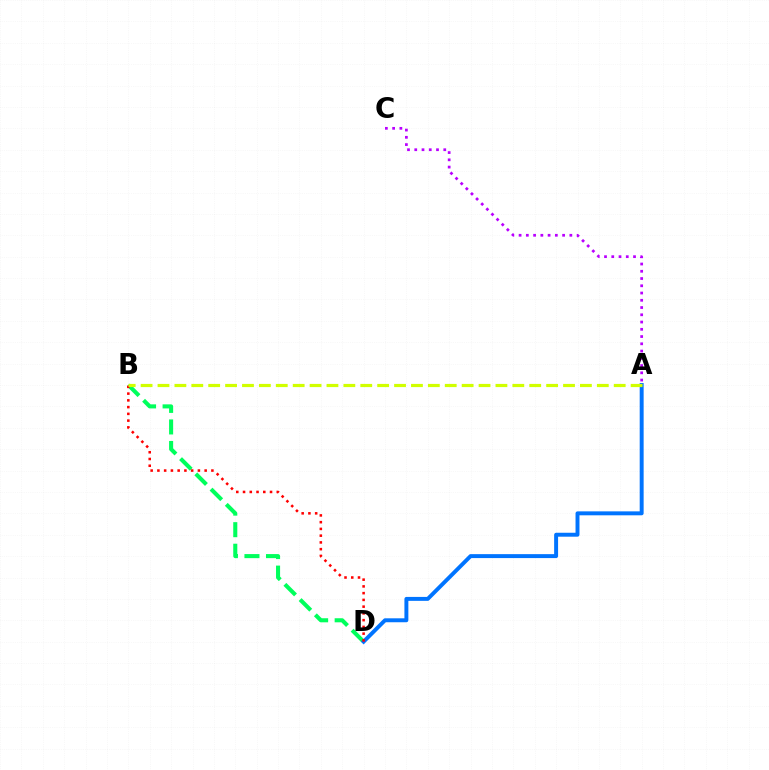{('B', 'D'): [{'color': '#00ff5c', 'line_style': 'dashed', 'thickness': 2.93}, {'color': '#ff0000', 'line_style': 'dotted', 'thickness': 1.83}], ('A', 'D'): [{'color': '#0074ff', 'line_style': 'solid', 'thickness': 2.84}], ('A', 'B'): [{'color': '#d1ff00', 'line_style': 'dashed', 'thickness': 2.3}], ('A', 'C'): [{'color': '#b900ff', 'line_style': 'dotted', 'thickness': 1.97}]}